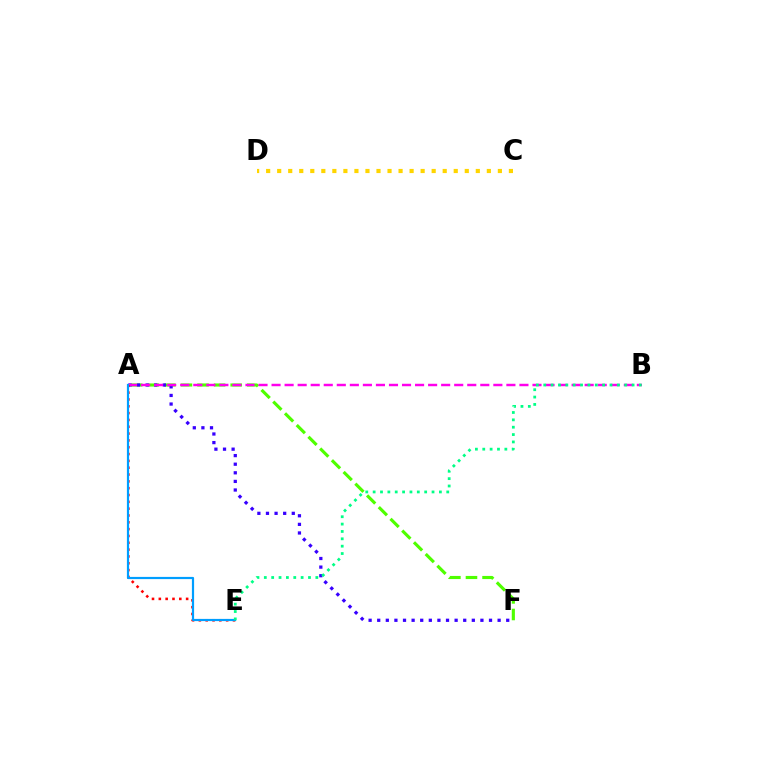{('A', 'F'): [{'color': '#4fff00', 'line_style': 'dashed', 'thickness': 2.25}, {'color': '#3700ff', 'line_style': 'dotted', 'thickness': 2.34}], ('A', 'B'): [{'color': '#ff00ed', 'line_style': 'dashed', 'thickness': 1.77}], ('A', 'E'): [{'color': '#ff0000', 'line_style': 'dotted', 'thickness': 1.85}, {'color': '#009eff', 'line_style': 'solid', 'thickness': 1.58}], ('C', 'D'): [{'color': '#ffd500', 'line_style': 'dotted', 'thickness': 3.0}], ('B', 'E'): [{'color': '#00ff86', 'line_style': 'dotted', 'thickness': 2.0}]}